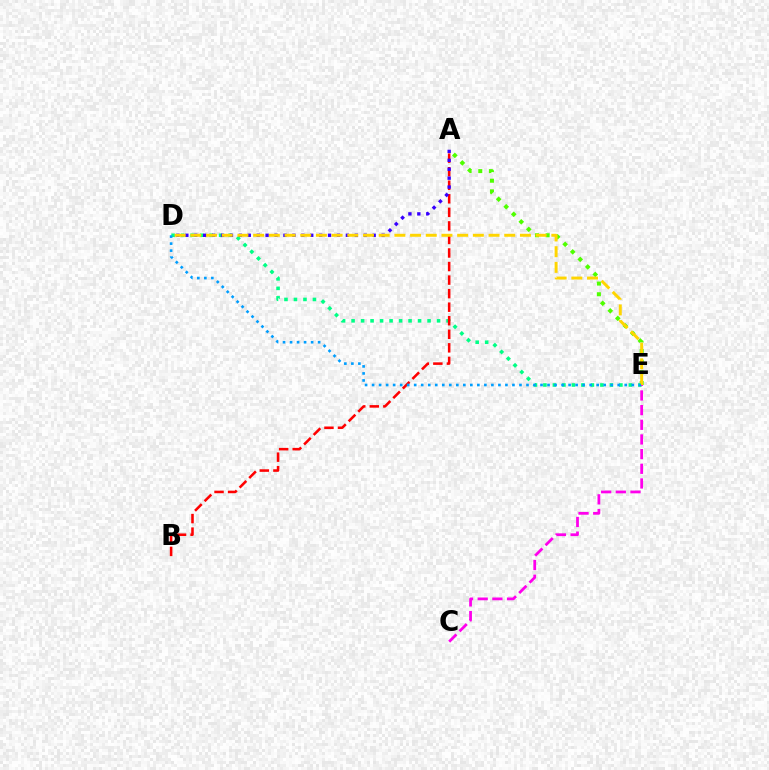{('D', 'E'): [{'color': '#00ff86', 'line_style': 'dotted', 'thickness': 2.58}, {'color': '#ffd500', 'line_style': 'dashed', 'thickness': 2.13}, {'color': '#009eff', 'line_style': 'dotted', 'thickness': 1.91}], ('A', 'B'): [{'color': '#ff0000', 'line_style': 'dashed', 'thickness': 1.84}], ('A', 'D'): [{'color': '#3700ff', 'line_style': 'dotted', 'thickness': 2.42}], ('A', 'E'): [{'color': '#4fff00', 'line_style': 'dotted', 'thickness': 2.89}], ('C', 'E'): [{'color': '#ff00ed', 'line_style': 'dashed', 'thickness': 1.99}]}